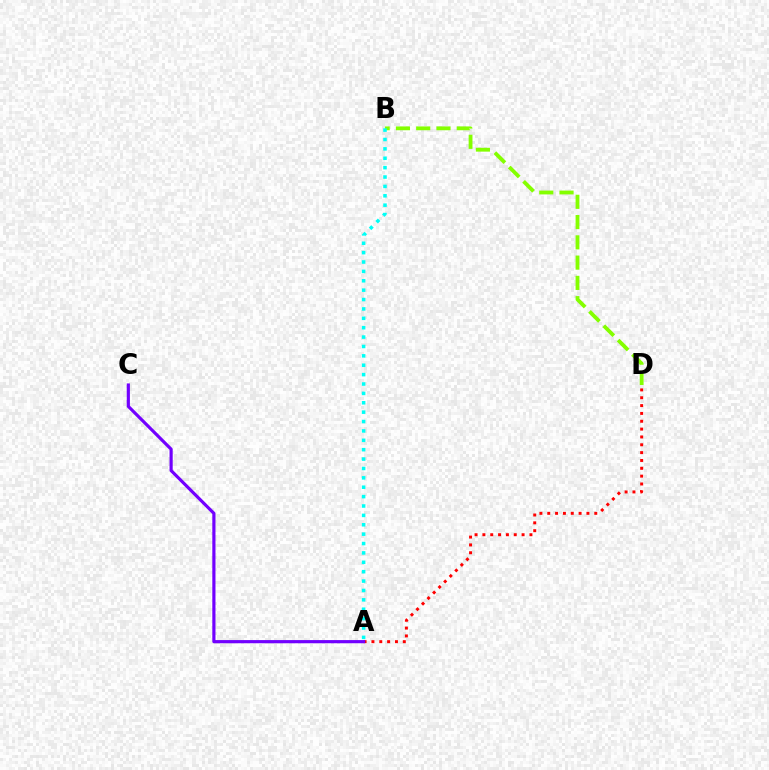{('B', 'D'): [{'color': '#84ff00', 'line_style': 'dashed', 'thickness': 2.75}], ('A', 'D'): [{'color': '#ff0000', 'line_style': 'dotted', 'thickness': 2.13}], ('A', 'B'): [{'color': '#00fff6', 'line_style': 'dotted', 'thickness': 2.55}], ('A', 'C'): [{'color': '#7200ff', 'line_style': 'solid', 'thickness': 2.28}]}